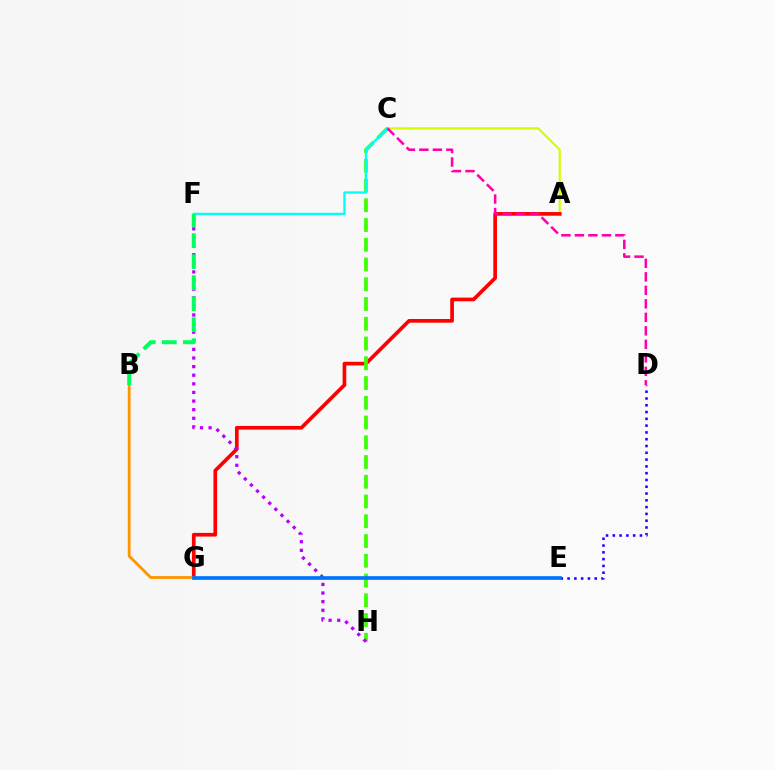{('A', 'C'): [{'color': '#d1ff00', 'line_style': 'solid', 'thickness': 1.59}], ('A', 'G'): [{'color': '#ff0000', 'line_style': 'solid', 'thickness': 2.65}], ('C', 'H'): [{'color': '#3dff00', 'line_style': 'dashed', 'thickness': 2.68}], ('B', 'G'): [{'color': '#ff9400', 'line_style': 'solid', 'thickness': 2.02}], ('C', 'F'): [{'color': '#00fff6', 'line_style': 'solid', 'thickness': 1.65}], ('F', 'H'): [{'color': '#b900ff', 'line_style': 'dotted', 'thickness': 2.34}], ('B', 'F'): [{'color': '#00ff5c', 'line_style': 'dashed', 'thickness': 2.85}], ('C', 'D'): [{'color': '#ff00ac', 'line_style': 'dashed', 'thickness': 1.83}], ('D', 'E'): [{'color': '#2500ff', 'line_style': 'dotted', 'thickness': 1.84}], ('E', 'G'): [{'color': '#0074ff', 'line_style': 'solid', 'thickness': 2.64}]}